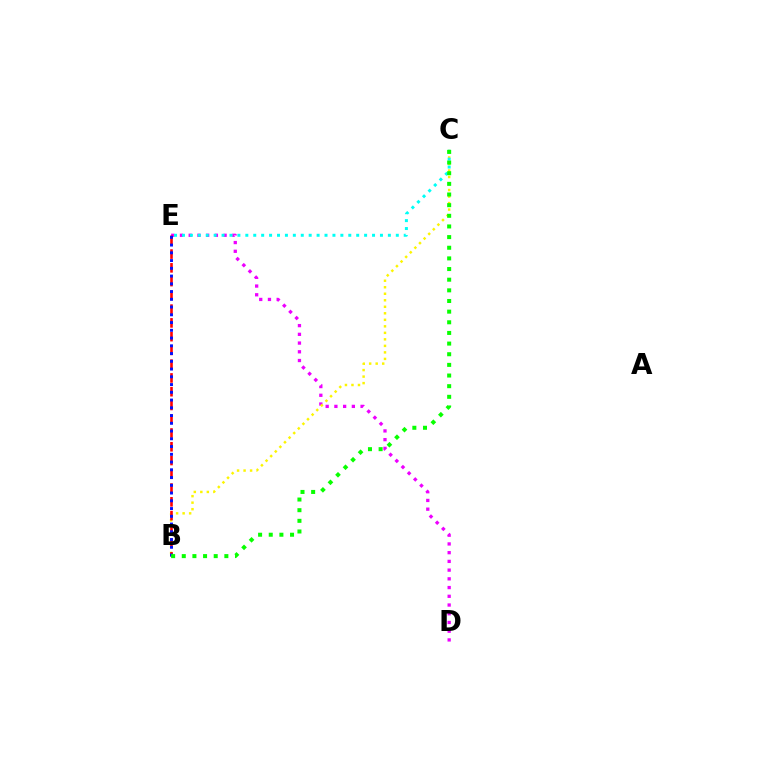{('D', 'E'): [{'color': '#ee00ff', 'line_style': 'dotted', 'thickness': 2.37}], ('B', 'C'): [{'color': '#fcf500', 'line_style': 'dotted', 'thickness': 1.77}, {'color': '#08ff00', 'line_style': 'dotted', 'thickness': 2.89}], ('C', 'E'): [{'color': '#00fff6', 'line_style': 'dotted', 'thickness': 2.15}], ('B', 'E'): [{'color': '#ff0000', 'line_style': 'dashed', 'thickness': 1.87}, {'color': '#0010ff', 'line_style': 'dotted', 'thickness': 2.11}]}